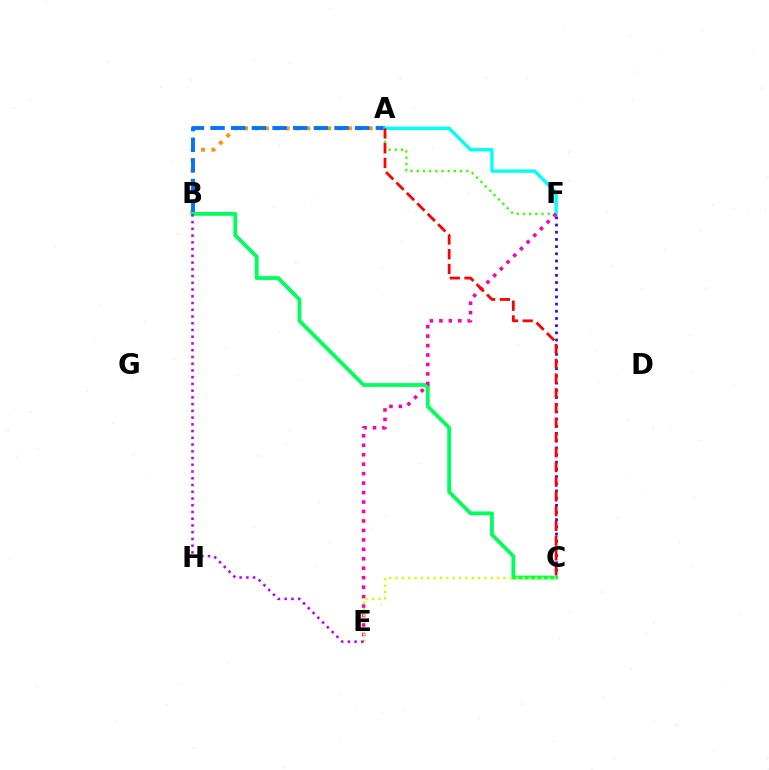{('C', 'F'): [{'color': '#2500ff', 'line_style': 'dotted', 'thickness': 1.95}], ('A', 'B'): [{'color': '#ff9400', 'line_style': 'dotted', 'thickness': 2.82}, {'color': '#0074ff', 'line_style': 'dashed', 'thickness': 2.81}], ('A', 'F'): [{'color': '#3dff00', 'line_style': 'dotted', 'thickness': 1.68}, {'color': '#00fff6', 'line_style': 'solid', 'thickness': 2.41}], ('B', 'C'): [{'color': '#00ff5c', 'line_style': 'solid', 'thickness': 2.75}], ('E', 'F'): [{'color': '#ff00ac', 'line_style': 'dotted', 'thickness': 2.57}], ('C', 'E'): [{'color': '#d1ff00', 'line_style': 'dotted', 'thickness': 1.73}], ('A', 'C'): [{'color': '#ff0000', 'line_style': 'dashed', 'thickness': 2.0}], ('B', 'E'): [{'color': '#b900ff', 'line_style': 'dotted', 'thickness': 1.83}]}